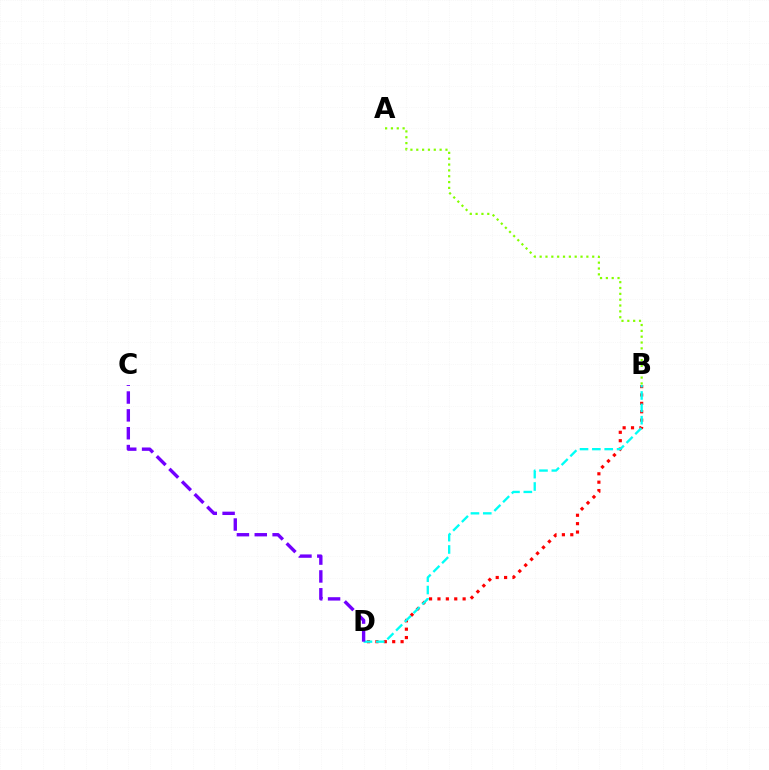{('B', 'D'): [{'color': '#ff0000', 'line_style': 'dotted', 'thickness': 2.28}, {'color': '#00fff6', 'line_style': 'dashed', 'thickness': 1.68}], ('A', 'B'): [{'color': '#84ff00', 'line_style': 'dotted', 'thickness': 1.59}], ('C', 'D'): [{'color': '#7200ff', 'line_style': 'dashed', 'thickness': 2.42}]}